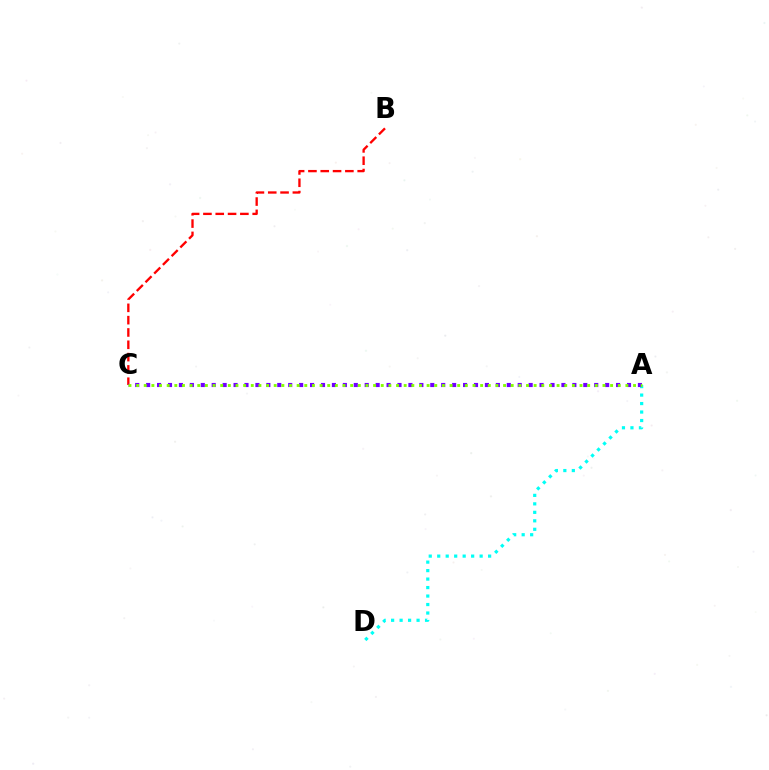{('B', 'C'): [{'color': '#ff0000', 'line_style': 'dashed', 'thickness': 1.67}], ('A', 'D'): [{'color': '#00fff6', 'line_style': 'dotted', 'thickness': 2.3}], ('A', 'C'): [{'color': '#7200ff', 'line_style': 'dotted', 'thickness': 2.97}, {'color': '#84ff00', 'line_style': 'dotted', 'thickness': 2.08}]}